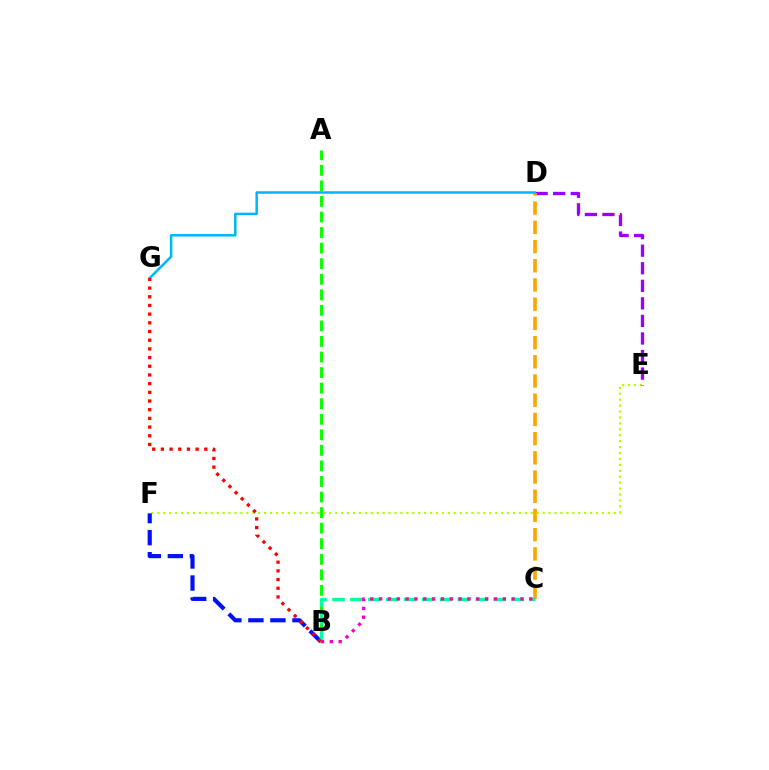{('A', 'B'): [{'color': '#08ff00', 'line_style': 'dashed', 'thickness': 2.11}], ('E', 'F'): [{'color': '#b3ff00', 'line_style': 'dotted', 'thickness': 1.61}], ('D', 'E'): [{'color': '#9b00ff', 'line_style': 'dashed', 'thickness': 2.39}], ('C', 'D'): [{'color': '#ffa500', 'line_style': 'dashed', 'thickness': 2.61}], ('B', 'F'): [{'color': '#0010ff', 'line_style': 'dashed', 'thickness': 2.99}], ('D', 'G'): [{'color': '#00b5ff', 'line_style': 'solid', 'thickness': 1.8}], ('B', 'C'): [{'color': '#00ff9d', 'line_style': 'dashed', 'thickness': 2.43}, {'color': '#ff00bd', 'line_style': 'dotted', 'thickness': 2.4}], ('B', 'G'): [{'color': '#ff0000', 'line_style': 'dotted', 'thickness': 2.36}]}